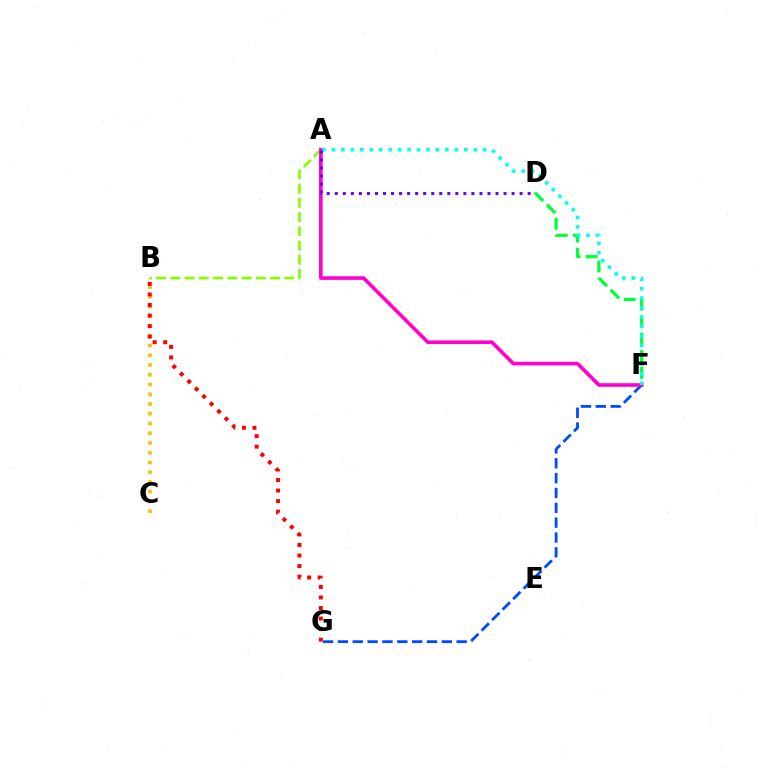{('B', 'C'): [{'color': '#ffbd00', 'line_style': 'dotted', 'thickness': 2.65}], ('D', 'F'): [{'color': '#00ff39', 'line_style': 'dashed', 'thickness': 2.32}], ('B', 'G'): [{'color': '#ff0000', 'line_style': 'dotted', 'thickness': 2.87}], ('F', 'G'): [{'color': '#004bff', 'line_style': 'dashed', 'thickness': 2.02}], ('A', 'B'): [{'color': '#84ff00', 'line_style': 'dashed', 'thickness': 1.93}], ('A', 'F'): [{'color': '#ff00cf', 'line_style': 'solid', 'thickness': 2.61}, {'color': '#00fff6', 'line_style': 'dotted', 'thickness': 2.57}], ('A', 'D'): [{'color': '#7200ff', 'line_style': 'dotted', 'thickness': 2.18}]}